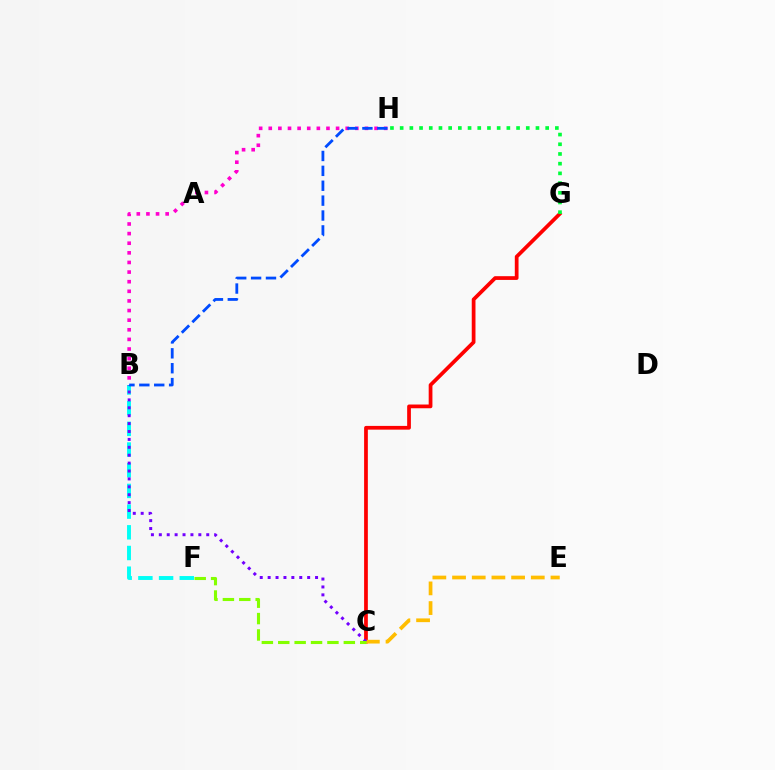{('B', 'F'): [{'color': '#00fff6', 'line_style': 'dashed', 'thickness': 2.81}], ('C', 'G'): [{'color': '#ff0000', 'line_style': 'solid', 'thickness': 2.69}], ('C', 'E'): [{'color': '#ffbd00', 'line_style': 'dashed', 'thickness': 2.67}], ('B', 'H'): [{'color': '#ff00cf', 'line_style': 'dotted', 'thickness': 2.61}, {'color': '#004bff', 'line_style': 'dashed', 'thickness': 2.02}], ('B', 'C'): [{'color': '#7200ff', 'line_style': 'dotted', 'thickness': 2.15}], ('G', 'H'): [{'color': '#00ff39', 'line_style': 'dotted', 'thickness': 2.64}], ('C', 'F'): [{'color': '#84ff00', 'line_style': 'dashed', 'thickness': 2.23}]}